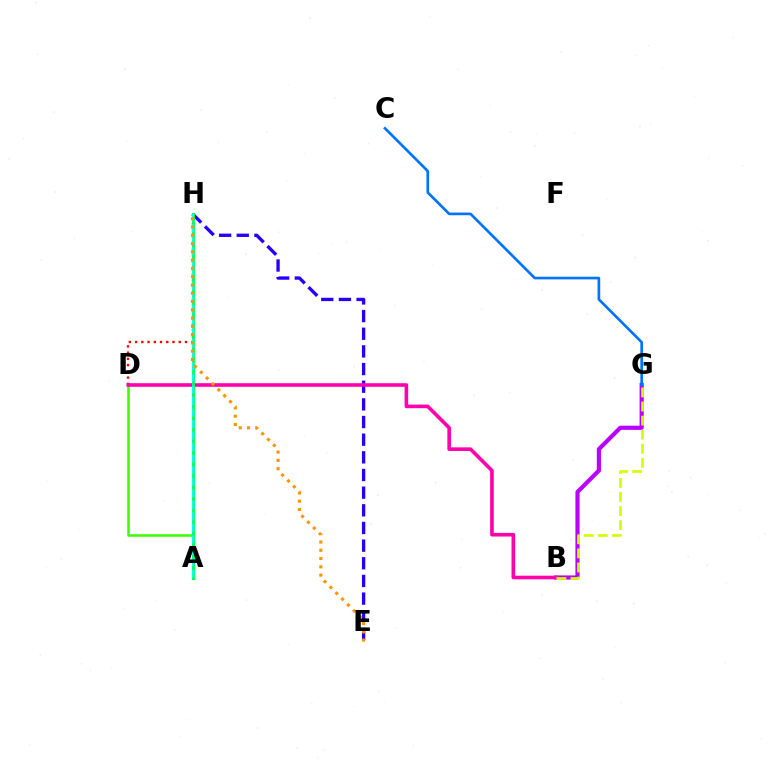{('A', 'D'): [{'color': '#3dff00', 'line_style': 'solid', 'thickness': 1.83}], ('E', 'H'): [{'color': '#2500ff', 'line_style': 'dashed', 'thickness': 2.4}, {'color': '#ff9400', 'line_style': 'dotted', 'thickness': 2.25}], ('D', 'H'): [{'color': '#ff0000', 'line_style': 'dotted', 'thickness': 1.69}], ('B', 'G'): [{'color': '#b900ff', 'line_style': 'solid', 'thickness': 3.0}, {'color': '#d1ff00', 'line_style': 'dashed', 'thickness': 1.91}], ('B', 'D'): [{'color': '#ff00ac', 'line_style': 'solid', 'thickness': 2.61}], ('A', 'H'): [{'color': '#00ff5c', 'line_style': 'solid', 'thickness': 2.07}, {'color': '#00fff6', 'line_style': 'dashed', 'thickness': 1.57}], ('C', 'G'): [{'color': '#0074ff', 'line_style': 'solid', 'thickness': 1.92}]}